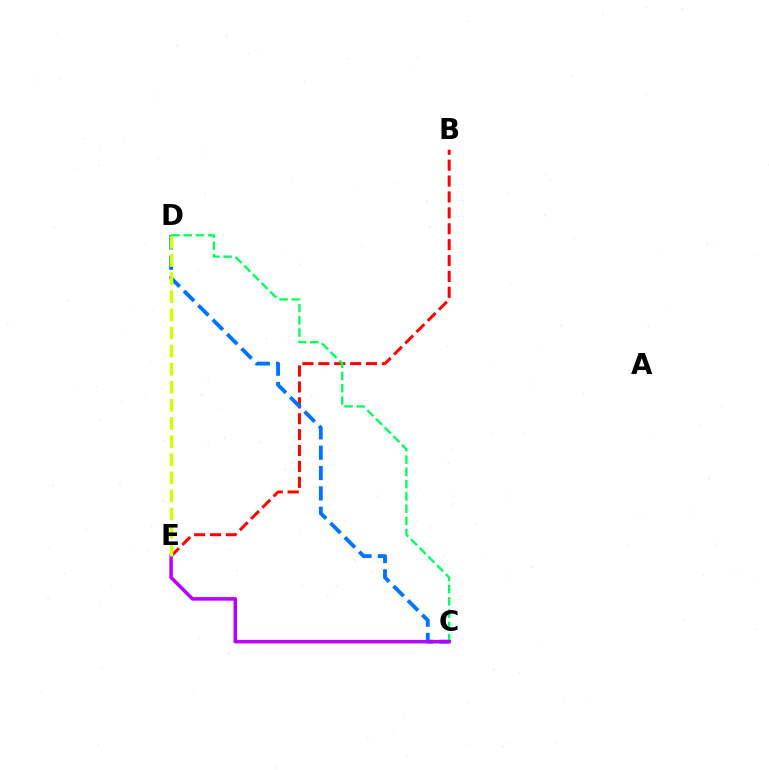{('B', 'E'): [{'color': '#ff0000', 'line_style': 'dashed', 'thickness': 2.16}], ('C', 'D'): [{'color': '#0074ff', 'line_style': 'dashed', 'thickness': 2.76}, {'color': '#00ff5c', 'line_style': 'dashed', 'thickness': 1.67}], ('C', 'E'): [{'color': '#b900ff', 'line_style': 'solid', 'thickness': 2.54}], ('D', 'E'): [{'color': '#d1ff00', 'line_style': 'dashed', 'thickness': 2.46}]}